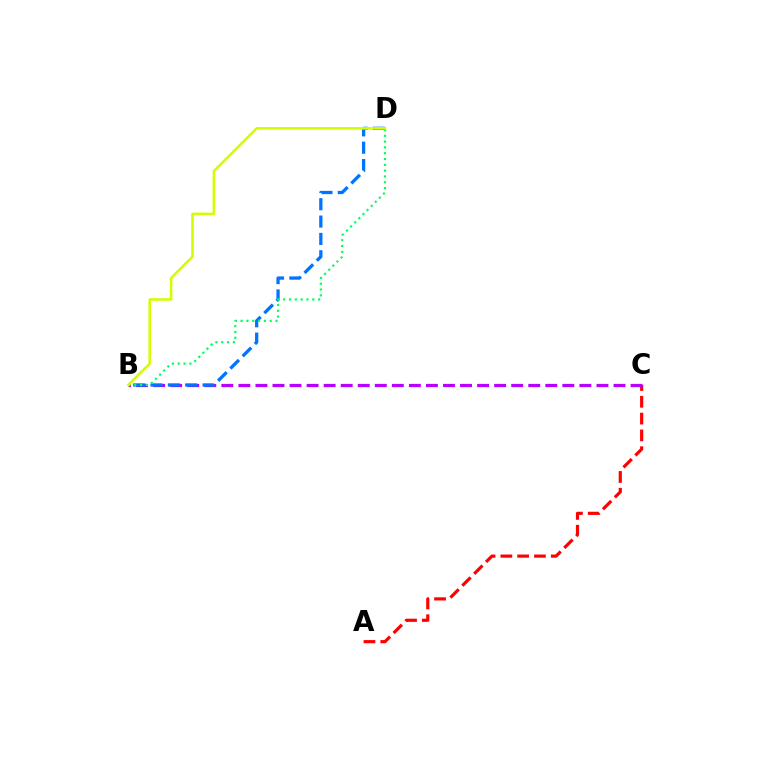{('A', 'C'): [{'color': '#ff0000', 'line_style': 'dashed', 'thickness': 2.28}], ('B', 'C'): [{'color': '#b900ff', 'line_style': 'dashed', 'thickness': 2.32}], ('B', 'D'): [{'color': '#0074ff', 'line_style': 'dashed', 'thickness': 2.36}, {'color': '#00ff5c', 'line_style': 'dotted', 'thickness': 1.58}, {'color': '#d1ff00', 'line_style': 'solid', 'thickness': 1.85}]}